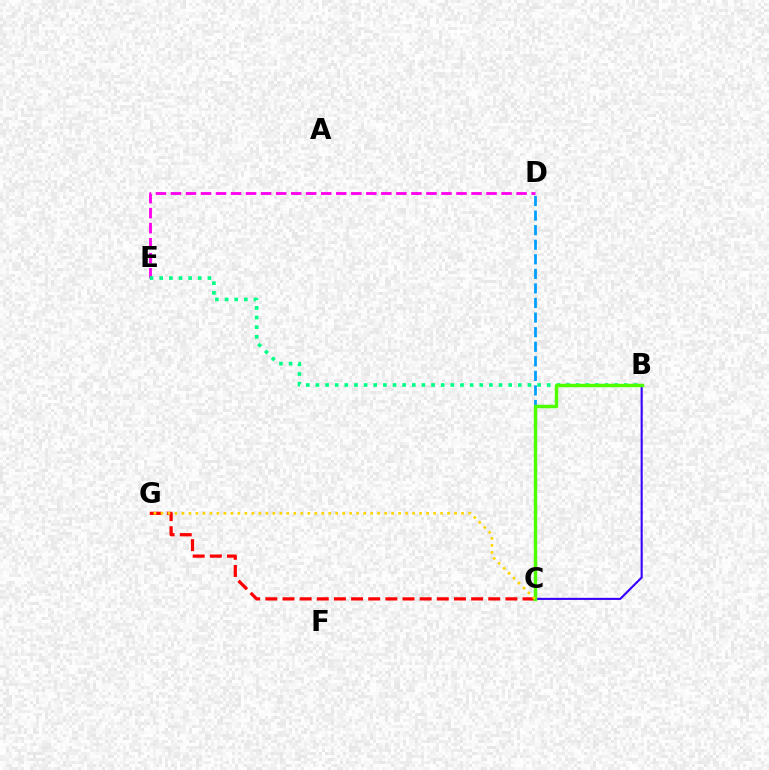{('C', 'G'): [{'color': '#ff0000', 'line_style': 'dashed', 'thickness': 2.33}, {'color': '#ffd500', 'line_style': 'dotted', 'thickness': 1.9}], ('C', 'D'): [{'color': '#009eff', 'line_style': 'dashed', 'thickness': 1.98}], ('B', 'C'): [{'color': '#3700ff', 'line_style': 'solid', 'thickness': 1.51}, {'color': '#4fff00', 'line_style': 'solid', 'thickness': 2.48}], ('D', 'E'): [{'color': '#ff00ed', 'line_style': 'dashed', 'thickness': 2.04}], ('B', 'E'): [{'color': '#00ff86', 'line_style': 'dotted', 'thickness': 2.62}]}